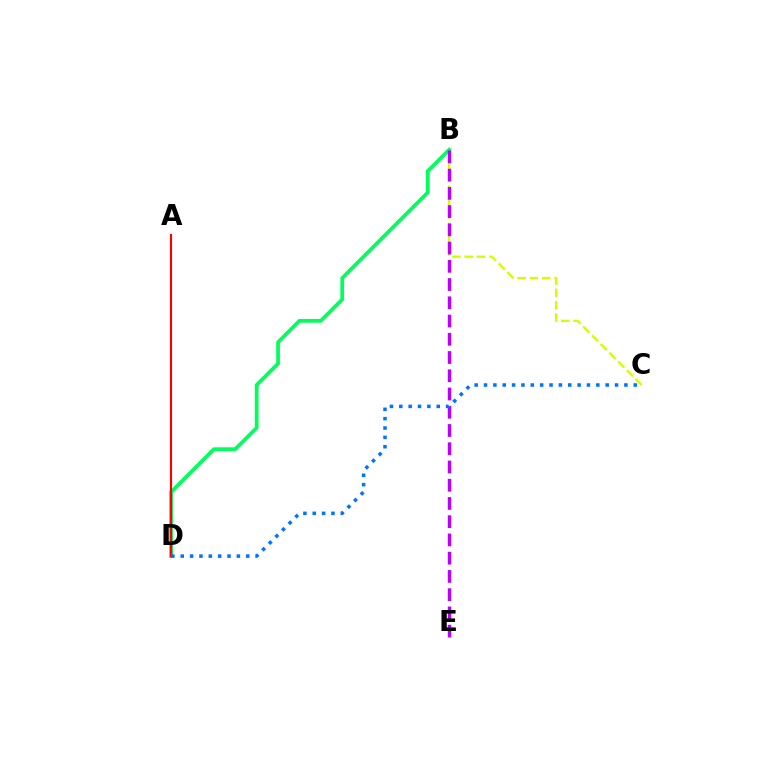{('B', 'C'): [{'color': '#d1ff00', 'line_style': 'dashed', 'thickness': 1.68}], ('B', 'D'): [{'color': '#00ff5c', 'line_style': 'solid', 'thickness': 2.68}], ('A', 'D'): [{'color': '#ff0000', 'line_style': 'solid', 'thickness': 1.56}], ('B', 'E'): [{'color': '#b900ff', 'line_style': 'dashed', 'thickness': 2.48}], ('C', 'D'): [{'color': '#0074ff', 'line_style': 'dotted', 'thickness': 2.54}]}